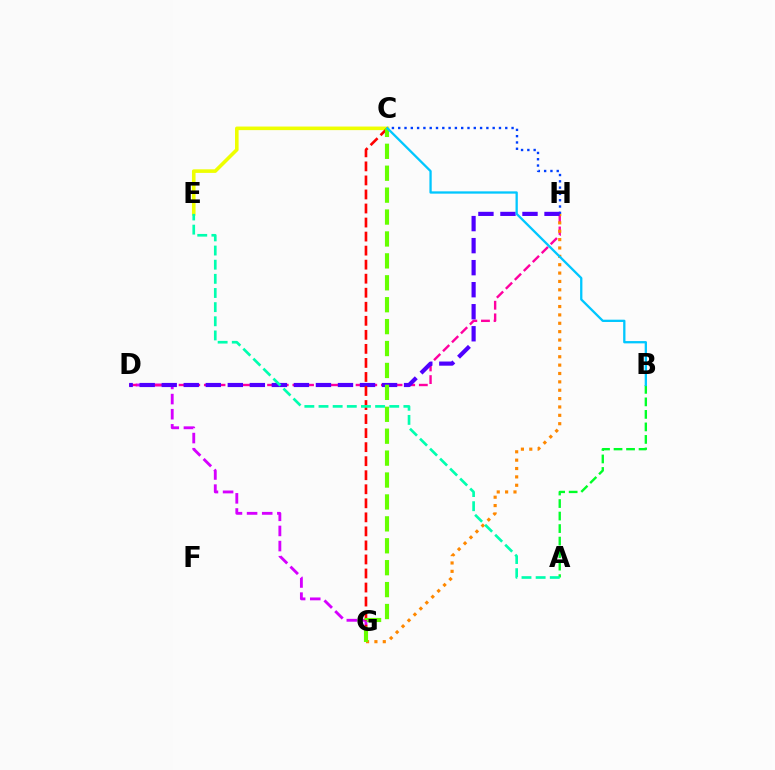{('D', 'G'): [{'color': '#d600ff', 'line_style': 'dashed', 'thickness': 2.06}], ('C', 'E'): [{'color': '#eeff00', 'line_style': 'solid', 'thickness': 2.58}], ('D', 'H'): [{'color': '#ff00a0', 'line_style': 'dashed', 'thickness': 1.72}, {'color': '#4f00ff', 'line_style': 'dashed', 'thickness': 2.99}], ('C', 'H'): [{'color': '#003fff', 'line_style': 'dotted', 'thickness': 1.71}], ('G', 'H'): [{'color': '#ff8800', 'line_style': 'dotted', 'thickness': 2.27}], ('A', 'B'): [{'color': '#00ff27', 'line_style': 'dashed', 'thickness': 1.7}], ('C', 'G'): [{'color': '#ff0000', 'line_style': 'dashed', 'thickness': 1.91}, {'color': '#66ff00', 'line_style': 'dashed', 'thickness': 2.98}], ('A', 'E'): [{'color': '#00ffaf', 'line_style': 'dashed', 'thickness': 1.92}], ('B', 'C'): [{'color': '#00c7ff', 'line_style': 'solid', 'thickness': 1.65}]}